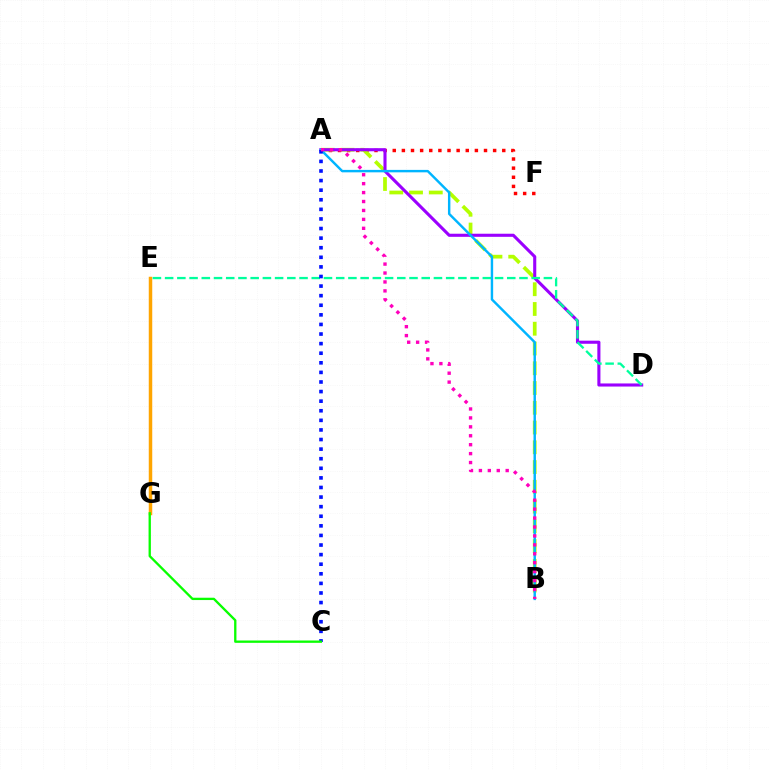{('A', 'F'): [{'color': '#ff0000', 'line_style': 'dotted', 'thickness': 2.48}], ('A', 'B'): [{'color': '#b3ff00', 'line_style': 'dashed', 'thickness': 2.68}, {'color': '#00b5ff', 'line_style': 'solid', 'thickness': 1.75}, {'color': '#ff00bd', 'line_style': 'dotted', 'thickness': 2.43}], ('A', 'D'): [{'color': '#9b00ff', 'line_style': 'solid', 'thickness': 2.23}], ('E', 'G'): [{'color': '#ffa500', 'line_style': 'solid', 'thickness': 2.51}], ('D', 'E'): [{'color': '#00ff9d', 'line_style': 'dashed', 'thickness': 1.66}], ('A', 'C'): [{'color': '#0010ff', 'line_style': 'dotted', 'thickness': 2.61}], ('C', 'G'): [{'color': '#08ff00', 'line_style': 'solid', 'thickness': 1.67}]}